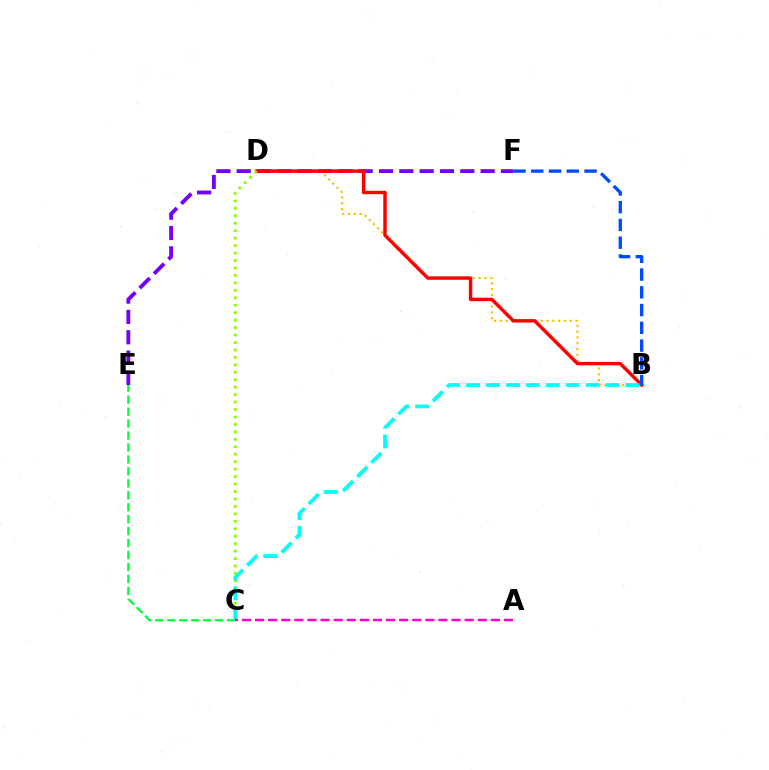{('E', 'F'): [{'color': '#7200ff', 'line_style': 'dashed', 'thickness': 2.76}], ('B', 'D'): [{'color': '#ffbd00', 'line_style': 'dotted', 'thickness': 1.58}, {'color': '#ff0000', 'line_style': 'solid', 'thickness': 2.48}], ('C', 'D'): [{'color': '#84ff00', 'line_style': 'dotted', 'thickness': 2.02}], ('B', 'C'): [{'color': '#00fff6', 'line_style': 'dashed', 'thickness': 2.71}], ('C', 'E'): [{'color': '#00ff39', 'line_style': 'dashed', 'thickness': 1.62}], ('A', 'C'): [{'color': '#ff00cf', 'line_style': 'dashed', 'thickness': 1.78}], ('B', 'F'): [{'color': '#004bff', 'line_style': 'dashed', 'thickness': 2.41}]}